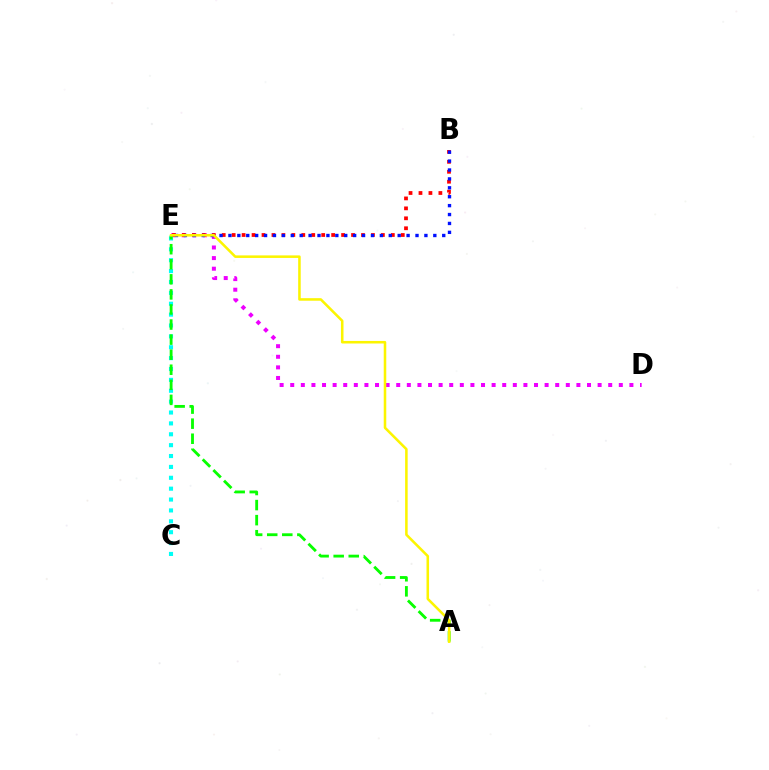{('D', 'E'): [{'color': '#ee00ff', 'line_style': 'dotted', 'thickness': 2.88}], ('C', 'E'): [{'color': '#00fff6', 'line_style': 'dotted', 'thickness': 2.96}], ('B', 'E'): [{'color': '#ff0000', 'line_style': 'dotted', 'thickness': 2.7}, {'color': '#0010ff', 'line_style': 'dotted', 'thickness': 2.42}], ('A', 'E'): [{'color': '#08ff00', 'line_style': 'dashed', 'thickness': 2.05}, {'color': '#fcf500', 'line_style': 'solid', 'thickness': 1.83}]}